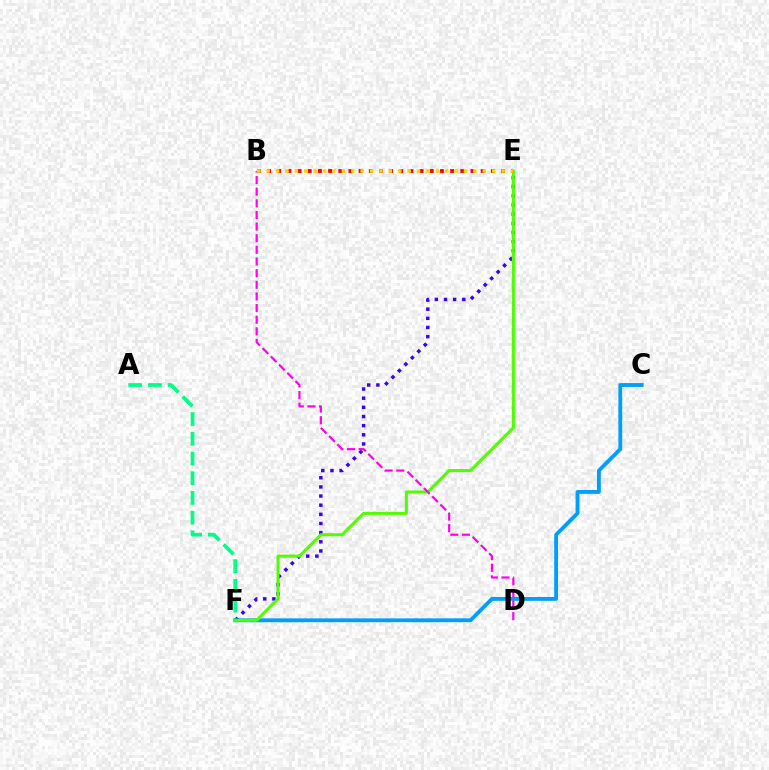{('C', 'F'): [{'color': '#009eff', 'line_style': 'solid', 'thickness': 2.77}], ('E', 'F'): [{'color': '#3700ff', 'line_style': 'dotted', 'thickness': 2.49}, {'color': '#4fff00', 'line_style': 'solid', 'thickness': 2.18}], ('A', 'F'): [{'color': '#00ff86', 'line_style': 'dashed', 'thickness': 2.68}], ('B', 'D'): [{'color': '#ff00ed', 'line_style': 'dashed', 'thickness': 1.58}], ('B', 'E'): [{'color': '#ff0000', 'line_style': 'dotted', 'thickness': 2.76}, {'color': '#ffd500', 'line_style': 'dotted', 'thickness': 2.55}]}